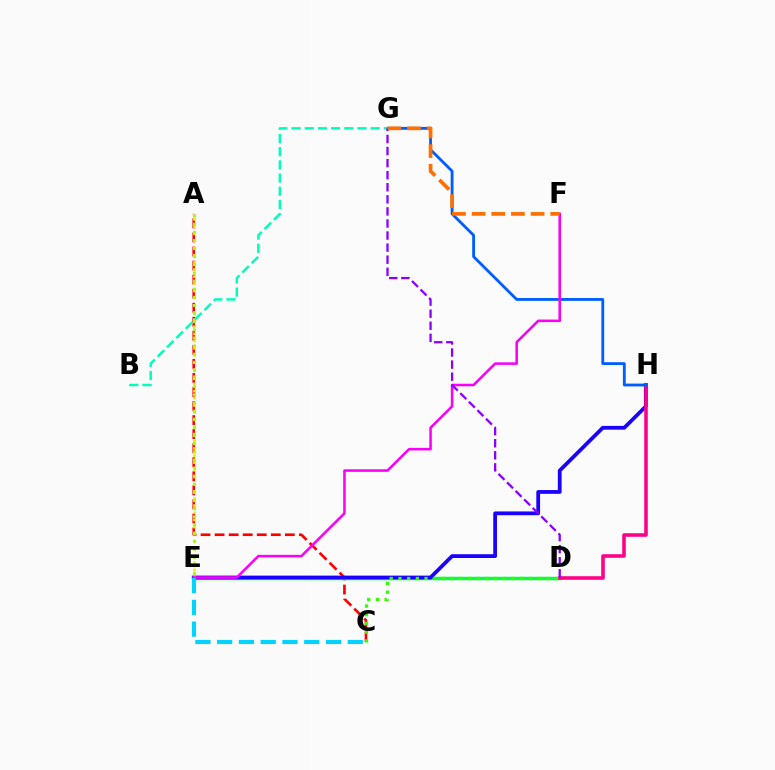{('A', 'C'): [{'color': '#ff0000', 'line_style': 'dashed', 'thickness': 1.91}], ('D', 'E'): [{'color': '#00ff45', 'line_style': 'solid', 'thickness': 2.46}], ('E', 'H'): [{'color': '#1900ff', 'line_style': 'solid', 'thickness': 2.71}], ('C', 'D'): [{'color': '#31ff00', 'line_style': 'dotted', 'thickness': 2.37}], ('D', 'H'): [{'color': '#ff0088', 'line_style': 'solid', 'thickness': 2.57}], ('G', 'H'): [{'color': '#005dff', 'line_style': 'solid', 'thickness': 2.03}], ('A', 'E'): [{'color': '#ffe600', 'line_style': 'dotted', 'thickness': 1.94}, {'color': '#a2ff00', 'line_style': 'dotted', 'thickness': 2.21}], ('E', 'F'): [{'color': '#fa00f9', 'line_style': 'solid', 'thickness': 1.83}], ('B', 'G'): [{'color': '#00ffbb', 'line_style': 'dashed', 'thickness': 1.79}], ('C', 'E'): [{'color': '#00d3ff', 'line_style': 'dashed', 'thickness': 2.96}], ('D', 'G'): [{'color': '#8a00ff', 'line_style': 'dashed', 'thickness': 1.64}], ('F', 'G'): [{'color': '#ff7000', 'line_style': 'dashed', 'thickness': 2.67}]}